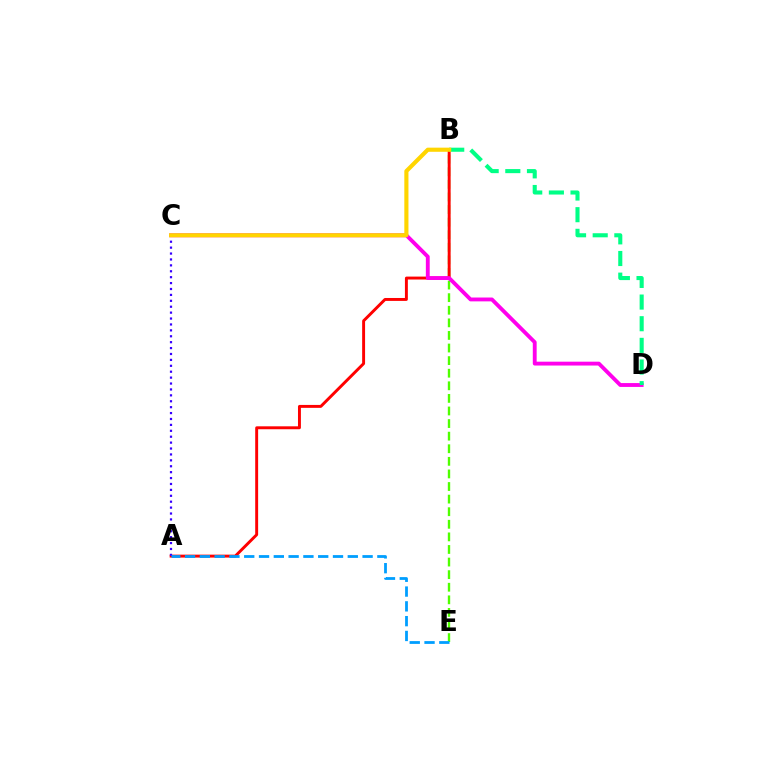{('B', 'E'): [{'color': '#4fff00', 'line_style': 'dashed', 'thickness': 1.71}], ('A', 'B'): [{'color': '#ff0000', 'line_style': 'solid', 'thickness': 2.11}], ('C', 'D'): [{'color': '#ff00ed', 'line_style': 'solid', 'thickness': 2.77}], ('A', 'C'): [{'color': '#3700ff', 'line_style': 'dotted', 'thickness': 1.61}], ('B', 'D'): [{'color': '#00ff86', 'line_style': 'dashed', 'thickness': 2.94}], ('B', 'C'): [{'color': '#ffd500', 'line_style': 'solid', 'thickness': 2.97}], ('A', 'E'): [{'color': '#009eff', 'line_style': 'dashed', 'thickness': 2.01}]}